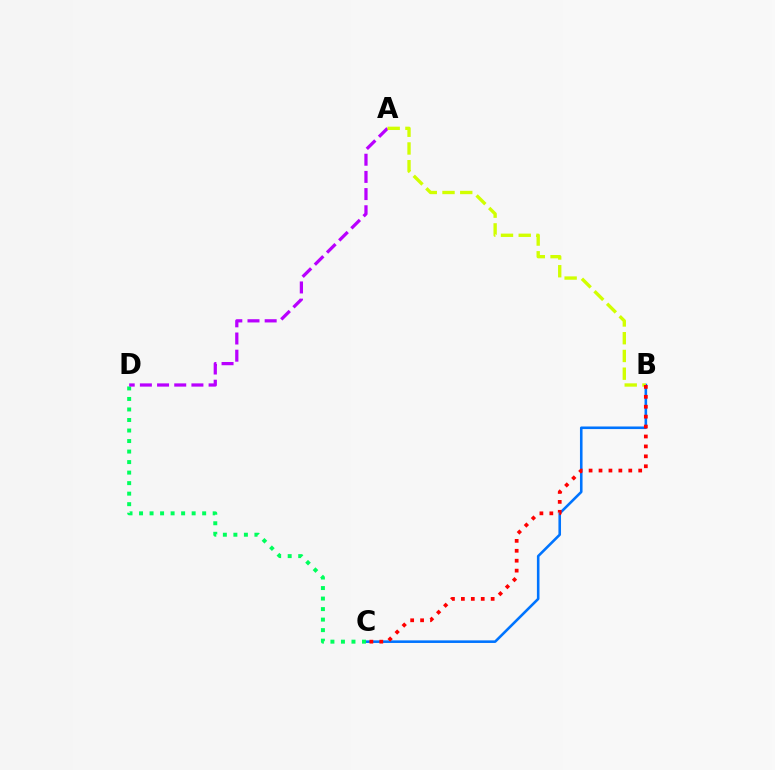{('B', 'C'): [{'color': '#0074ff', 'line_style': 'solid', 'thickness': 1.86}, {'color': '#ff0000', 'line_style': 'dotted', 'thickness': 2.7}], ('C', 'D'): [{'color': '#00ff5c', 'line_style': 'dotted', 'thickness': 2.86}], ('A', 'D'): [{'color': '#b900ff', 'line_style': 'dashed', 'thickness': 2.33}], ('A', 'B'): [{'color': '#d1ff00', 'line_style': 'dashed', 'thickness': 2.41}]}